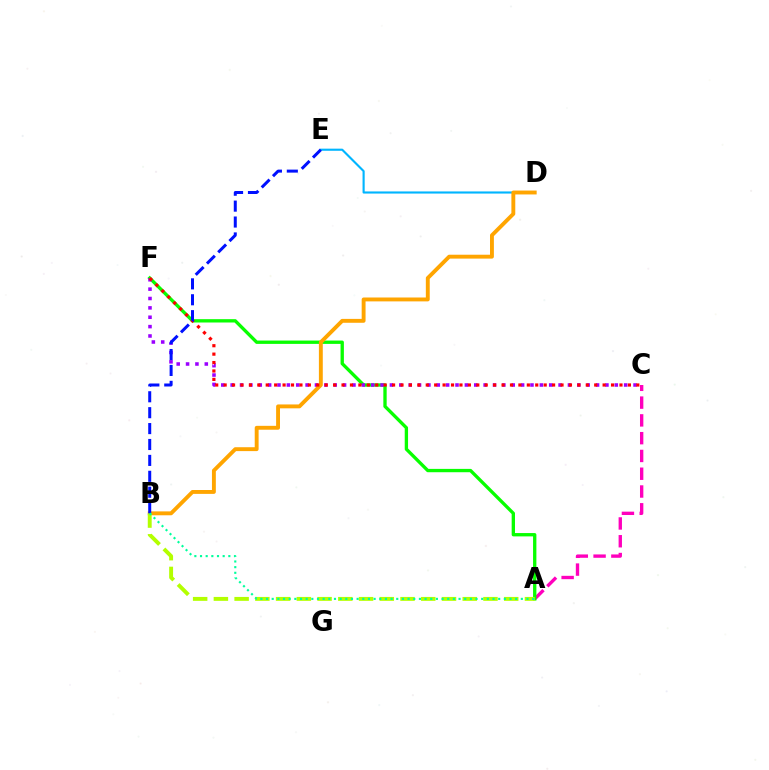{('A', 'C'): [{'color': '#ff00bd', 'line_style': 'dashed', 'thickness': 2.42}], ('D', 'E'): [{'color': '#00b5ff', 'line_style': 'solid', 'thickness': 1.53}], ('A', 'F'): [{'color': '#08ff00', 'line_style': 'solid', 'thickness': 2.4}], ('C', 'F'): [{'color': '#9b00ff', 'line_style': 'dotted', 'thickness': 2.55}, {'color': '#ff0000', 'line_style': 'dotted', 'thickness': 2.29}], ('B', 'D'): [{'color': '#ffa500', 'line_style': 'solid', 'thickness': 2.8}], ('A', 'B'): [{'color': '#b3ff00', 'line_style': 'dashed', 'thickness': 2.82}, {'color': '#00ff9d', 'line_style': 'dotted', 'thickness': 1.54}], ('B', 'E'): [{'color': '#0010ff', 'line_style': 'dashed', 'thickness': 2.16}]}